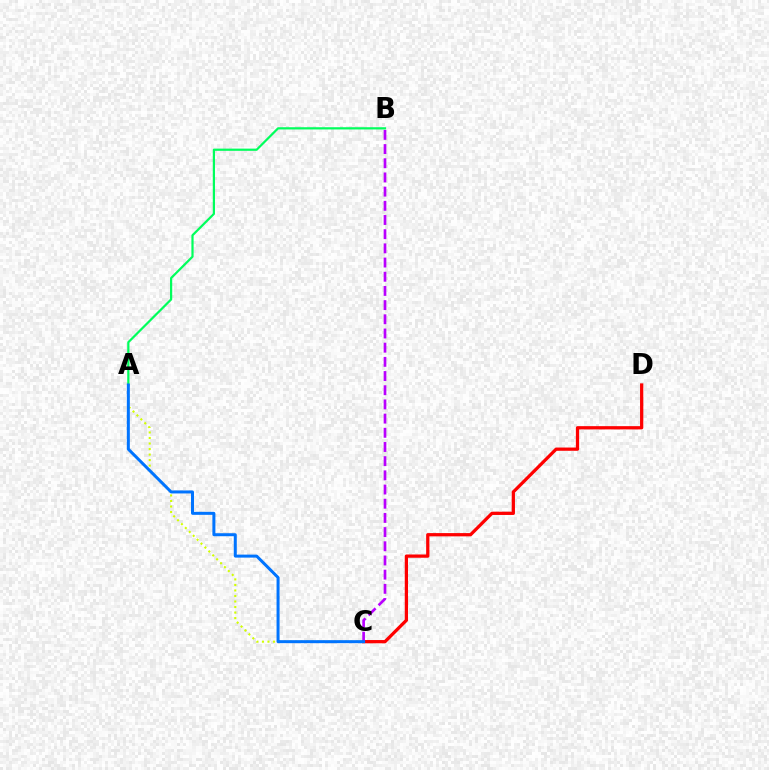{('C', 'D'): [{'color': '#ff0000', 'line_style': 'solid', 'thickness': 2.34}], ('A', 'C'): [{'color': '#d1ff00', 'line_style': 'dotted', 'thickness': 1.5}, {'color': '#0074ff', 'line_style': 'solid', 'thickness': 2.16}], ('B', 'C'): [{'color': '#b900ff', 'line_style': 'dashed', 'thickness': 1.93}], ('A', 'B'): [{'color': '#00ff5c', 'line_style': 'solid', 'thickness': 1.6}]}